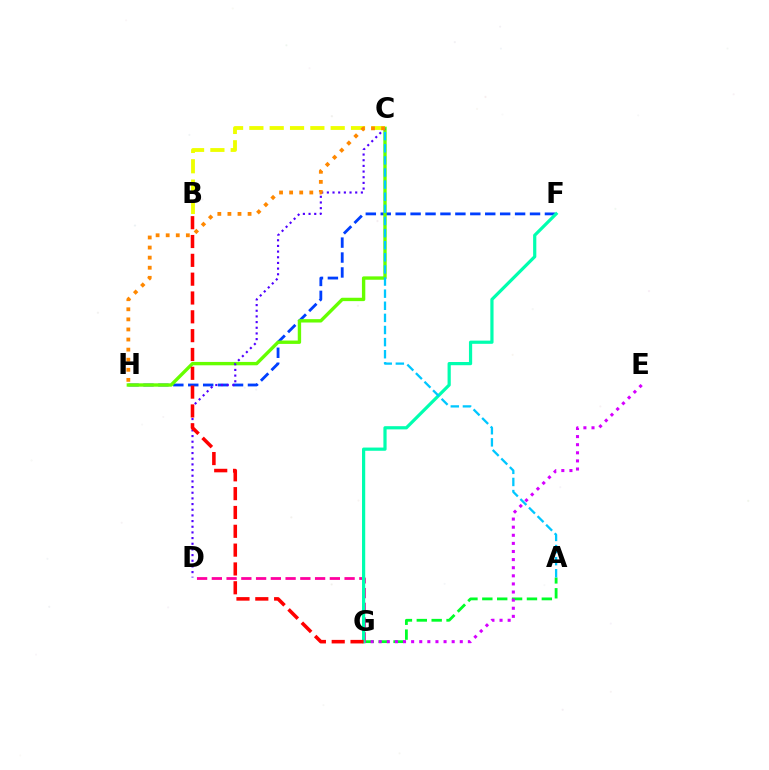{('A', 'G'): [{'color': '#00ff27', 'line_style': 'dashed', 'thickness': 2.02}], ('F', 'H'): [{'color': '#003fff', 'line_style': 'dashed', 'thickness': 2.03}], ('D', 'G'): [{'color': '#ff00a0', 'line_style': 'dashed', 'thickness': 2.0}], ('C', 'H'): [{'color': '#66ff00', 'line_style': 'solid', 'thickness': 2.43}, {'color': '#ff8800', 'line_style': 'dotted', 'thickness': 2.74}], ('B', 'C'): [{'color': '#eeff00', 'line_style': 'dashed', 'thickness': 2.76}], ('E', 'G'): [{'color': '#d600ff', 'line_style': 'dotted', 'thickness': 2.2}], ('C', 'D'): [{'color': '#4f00ff', 'line_style': 'dotted', 'thickness': 1.54}], ('F', 'G'): [{'color': '#00ffaf', 'line_style': 'solid', 'thickness': 2.31}], ('A', 'C'): [{'color': '#00c7ff', 'line_style': 'dashed', 'thickness': 1.65}], ('B', 'G'): [{'color': '#ff0000', 'line_style': 'dashed', 'thickness': 2.56}]}